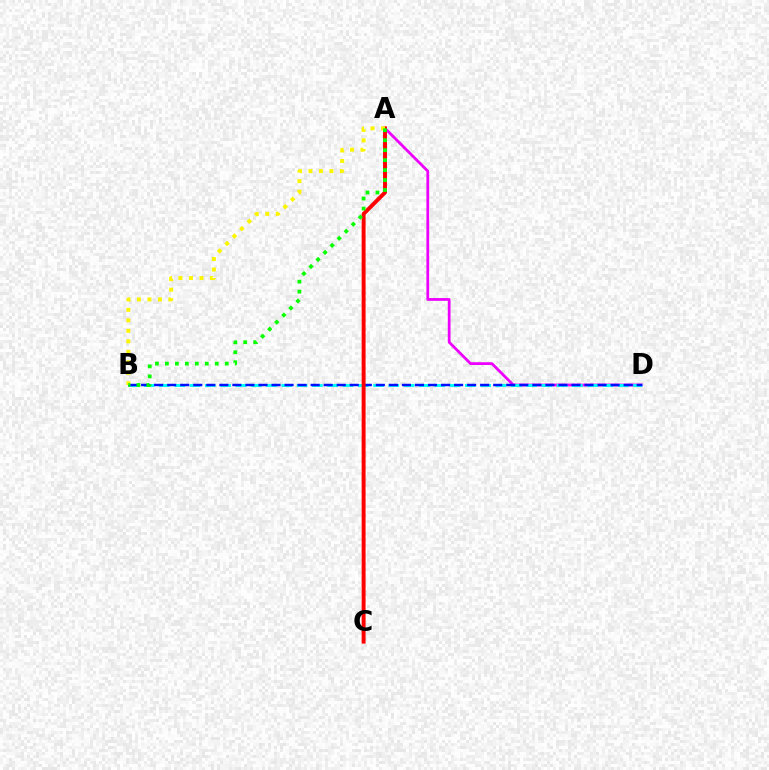{('A', 'D'): [{'color': '#ee00ff', 'line_style': 'solid', 'thickness': 1.99}], ('B', 'D'): [{'color': '#00fff6', 'line_style': 'dashed', 'thickness': 2.08}, {'color': '#0010ff', 'line_style': 'dashed', 'thickness': 1.77}], ('A', 'C'): [{'color': '#ff0000', 'line_style': 'solid', 'thickness': 2.82}], ('A', 'B'): [{'color': '#fcf500', 'line_style': 'dotted', 'thickness': 2.85}, {'color': '#08ff00', 'line_style': 'dotted', 'thickness': 2.71}]}